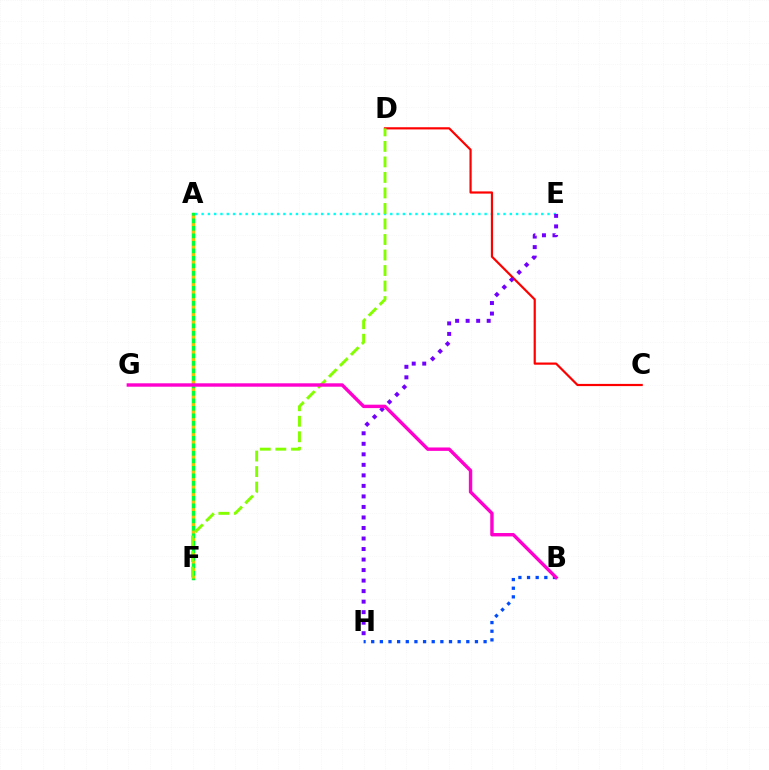{('A', 'F'): [{'color': '#00ff39', 'line_style': 'solid', 'thickness': 2.51}, {'color': '#ffbd00', 'line_style': 'dotted', 'thickness': 2.04}], ('A', 'E'): [{'color': '#00fff6', 'line_style': 'dotted', 'thickness': 1.71}], ('B', 'H'): [{'color': '#004bff', 'line_style': 'dotted', 'thickness': 2.35}], ('C', 'D'): [{'color': '#ff0000', 'line_style': 'solid', 'thickness': 1.58}], ('D', 'F'): [{'color': '#84ff00', 'line_style': 'dashed', 'thickness': 2.11}], ('E', 'H'): [{'color': '#7200ff', 'line_style': 'dotted', 'thickness': 2.86}], ('B', 'G'): [{'color': '#ff00cf', 'line_style': 'solid', 'thickness': 2.45}]}